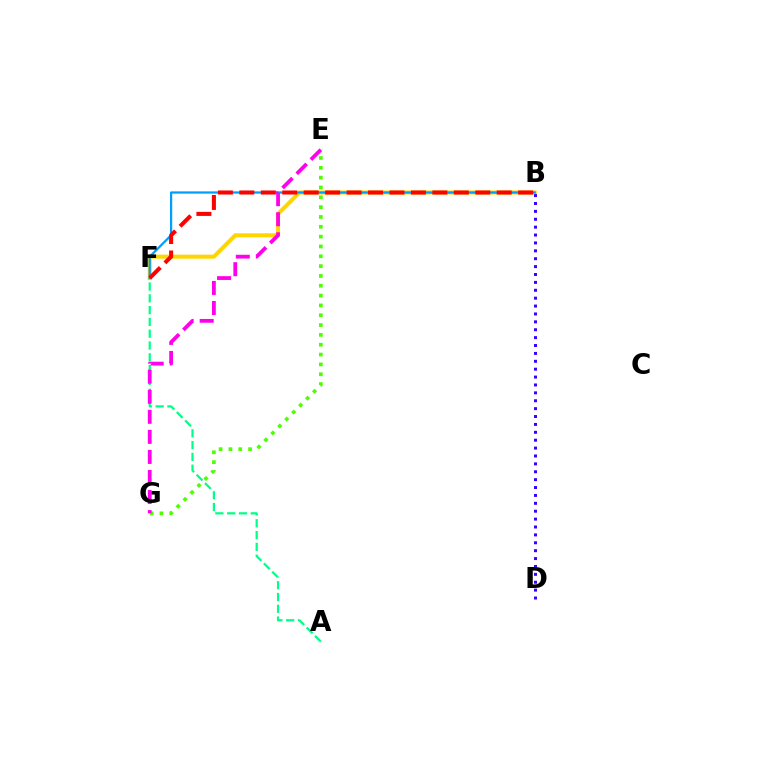{('B', 'F'): [{'color': '#ffd500', 'line_style': 'solid', 'thickness': 2.9}, {'color': '#009eff', 'line_style': 'solid', 'thickness': 1.61}, {'color': '#ff0000', 'line_style': 'dashed', 'thickness': 2.91}], ('A', 'F'): [{'color': '#00ff86', 'line_style': 'dashed', 'thickness': 1.6}], ('E', 'G'): [{'color': '#4fff00', 'line_style': 'dotted', 'thickness': 2.67}, {'color': '#ff00ed', 'line_style': 'dashed', 'thickness': 2.72}], ('B', 'D'): [{'color': '#3700ff', 'line_style': 'dotted', 'thickness': 2.14}]}